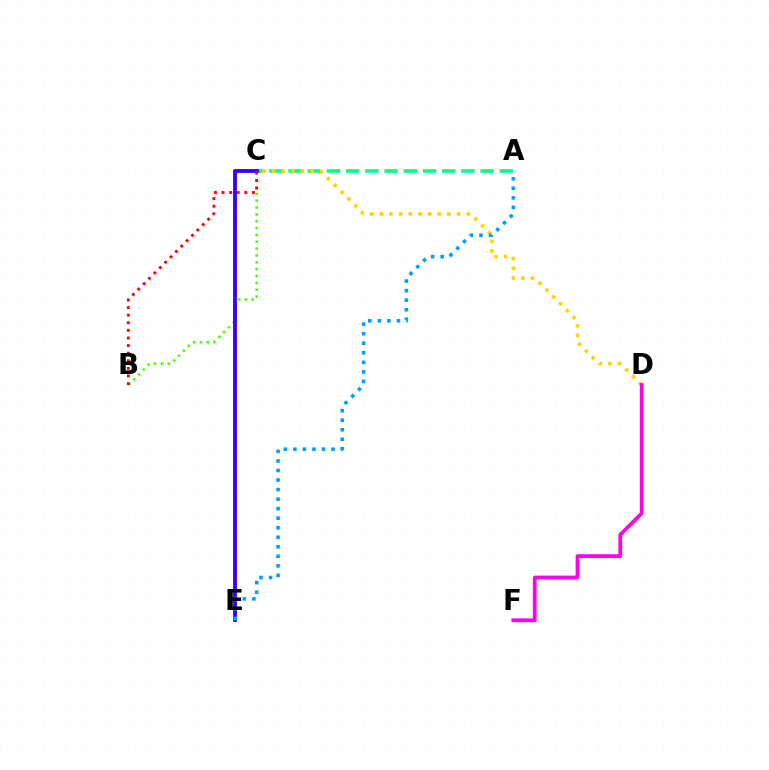{('A', 'C'): [{'color': '#00ff86', 'line_style': 'dashed', 'thickness': 2.61}], ('C', 'D'): [{'color': '#ffd500', 'line_style': 'dotted', 'thickness': 2.62}], ('B', 'C'): [{'color': '#4fff00', 'line_style': 'dotted', 'thickness': 1.86}, {'color': '#ff0000', 'line_style': 'dotted', 'thickness': 2.07}], ('D', 'F'): [{'color': '#ff00ed', 'line_style': 'solid', 'thickness': 2.71}], ('C', 'E'): [{'color': '#3700ff', 'line_style': 'solid', 'thickness': 2.77}], ('A', 'E'): [{'color': '#009eff', 'line_style': 'dotted', 'thickness': 2.59}]}